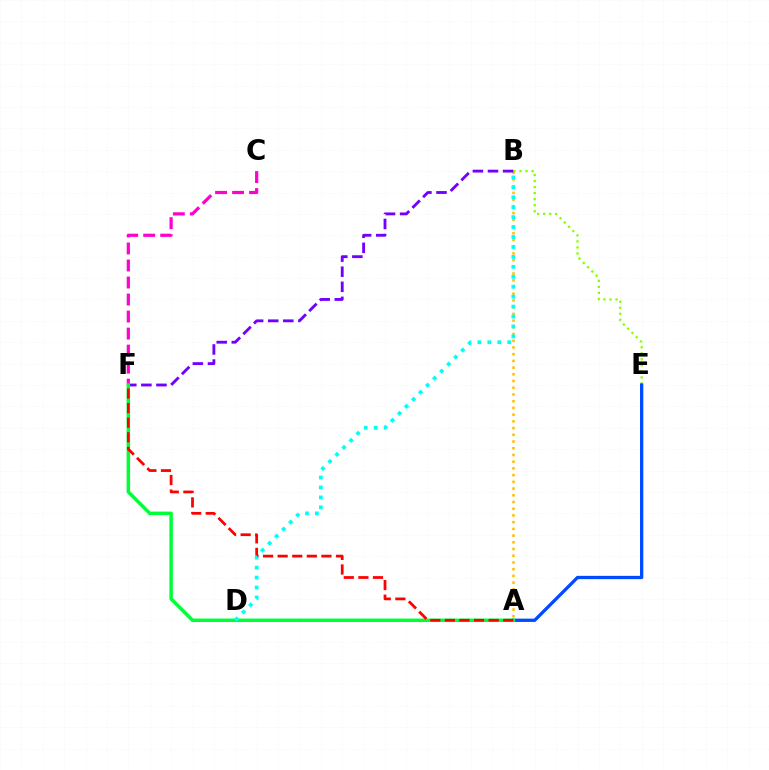{('B', 'E'): [{'color': '#84ff00', 'line_style': 'dotted', 'thickness': 1.64}], ('A', 'E'): [{'color': '#004bff', 'line_style': 'solid', 'thickness': 2.37}], ('A', 'B'): [{'color': '#ffbd00', 'line_style': 'dotted', 'thickness': 1.83}], ('C', 'F'): [{'color': '#ff00cf', 'line_style': 'dashed', 'thickness': 2.31}], ('B', 'F'): [{'color': '#7200ff', 'line_style': 'dashed', 'thickness': 2.05}], ('A', 'F'): [{'color': '#00ff39', 'line_style': 'solid', 'thickness': 2.51}, {'color': '#ff0000', 'line_style': 'dashed', 'thickness': 1.98}], ('B', 'D'): [{'color': '#00fff6', 'line_style': 'dotted', 'thickness': 2.7}]}